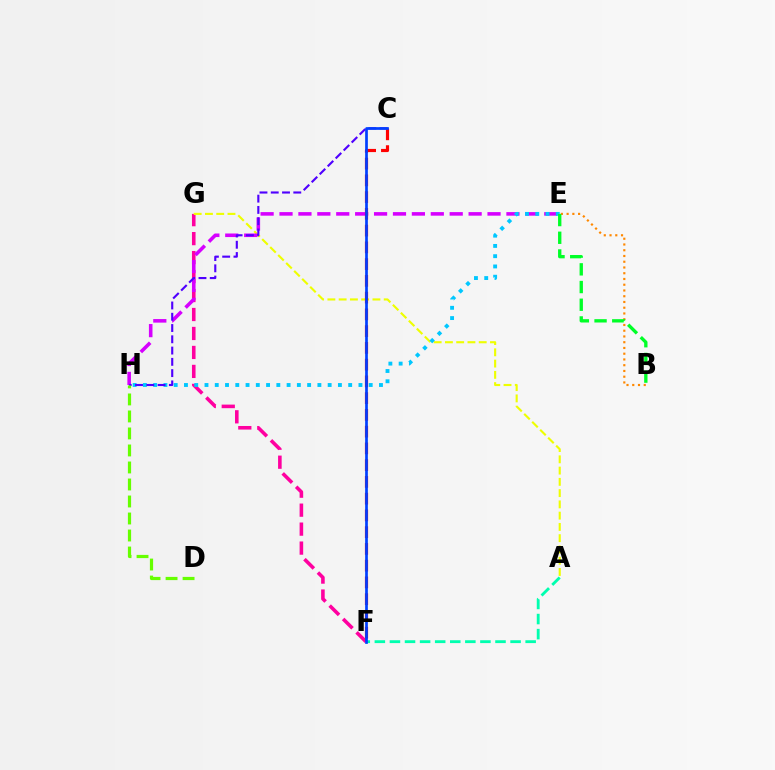{('F', 'G'): [{'color': '#ff00a0', 'line_style': 'dashed', 'thickness': 2.58}], ('B', 'E'): [{'color': '#ff8800', 'line_style': 'dotted', 'thickness': 1.56}, {'color': '#00ff27', 'line_style': 'dashed', 'thickness': 2.4}], ('A', 'F'): [{'color': '#00ffaf', 'line_style': 'dashed', 'thickness': 2.05}], ('A', 'G'): [{'color': '#eeff00', 'line_style': 'dashed', 'thickness': 1.53}], ('E', 'H'): [{'color': '#d600ff', 'line_style': 'dashed', 'thickness': 2.57}, {'color': '#00c7ff', 'line_style': 'dotted', 'thickness': 2.79}], ('C', 'F'): [{'color': '#ff0000', 'line_style': 'dashed', 'thickness': 2.28}, {'color': '#003fff', 'line_style': 'solid', 'thickness': 1.94}], ('C', 'H'): [{'color': '#4f00ff', 'line_style': 'dashed', 'thickness': 1.53}], ('D', 'H'): [{'color': '#66ff00', 'line_style': 'dashed', 'thickness': 2.31}]}